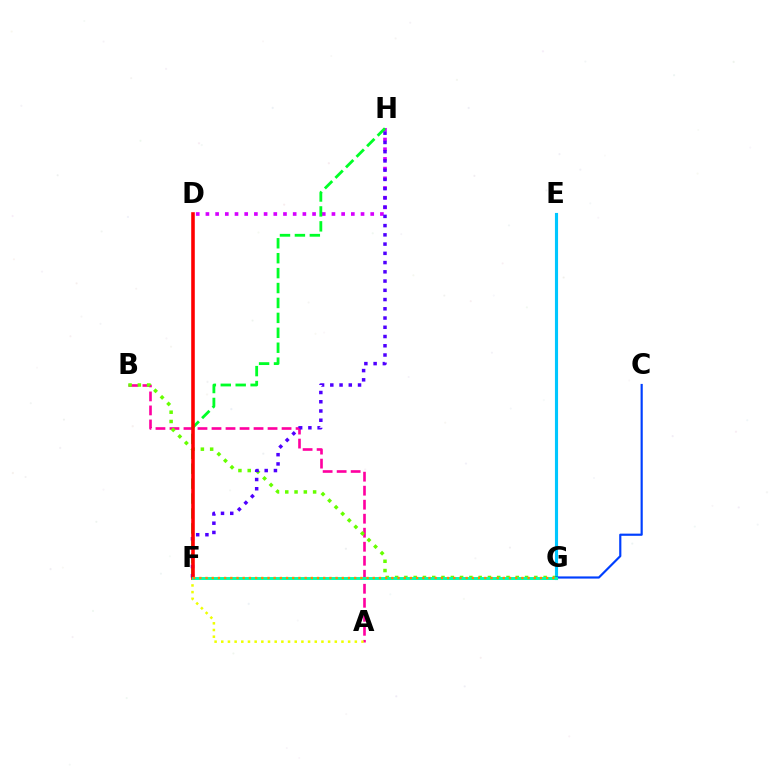{('A', 'B'): [{'color': '#ff00a0', 'line_style': 'dashed', 'thickness': 1.9}], ('E', 'G'): [{'color': '#00c7ff', 'line_style': 'solid', 'thickness': 2.25}], ('B', 'G'): [{'color': '#66ff00', 'line_style': 'dotted', 'thickness': 2.52}], ('C', 'G'): [{'color': '#003fff', 'line_style': 'solid', 'thickness': 1.57}], ('D', 'H'): [{'color': '#d600ff', 'line_style': 'dotted', 'thickness': 2.63}], ('A', 'F'): [{'color': '#eeff00', 'line_style': 'dotted', 'thickness': 1.81}], ('F', 'H'): [{'color': '#00ff27', 'line_style': 'dashed', 'thickness': 2.03}, {'color': '#4f00ff', 'line_style': 'dotted', 'thickness': 2.51}], ('D', 'F'): [{'color': '#ff0000', 'line_style': 'solid', 'thickness': 2.57}], ('F', 'G'): [{'color': '#00ffaf', 'line_style': 'solid', 'thickness': 2.12}, {'color': '#ff8800', 'line_style': 'dotted', 'thickness': 1.68}]}